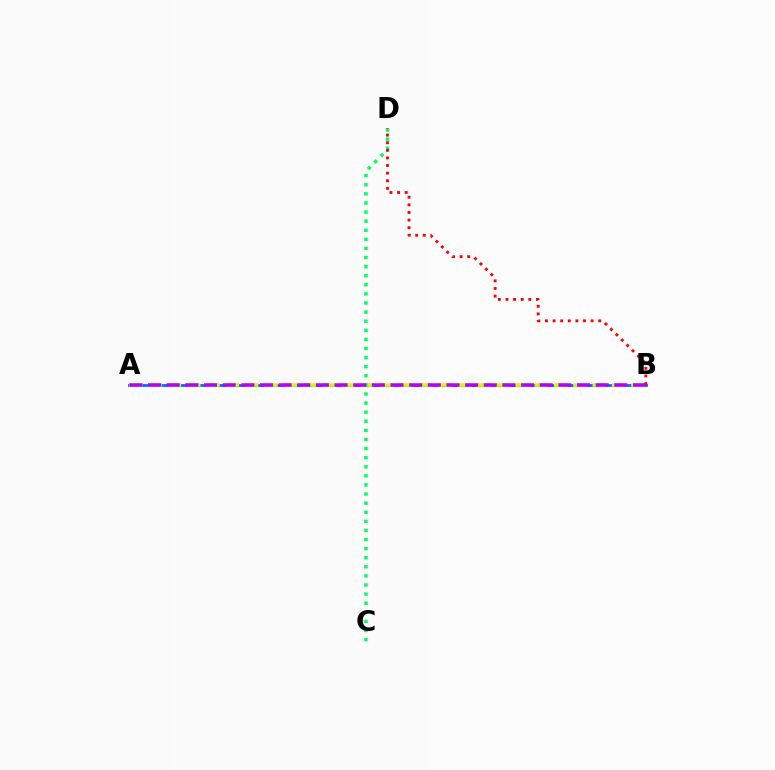{('A', 'B'): [{'color': '#0074ff', 'line_style': 'solid', 'thickness': 2.07}, {'color': '#d1ff00', 'line_style': 'dashed', 'thickness': 2.62}, {'color': '#b900ff', 'line_style': 'dashed', 'thickness': 2.53}], ('C', 'D'): [{'color': '#00ff5c', 'line_style': 'dotted', 'thickness': 2.47}], ('B', 'D'): [{'color': '#ff0000', 'line_style': 'dotted', 'thickness': 2.07}]}